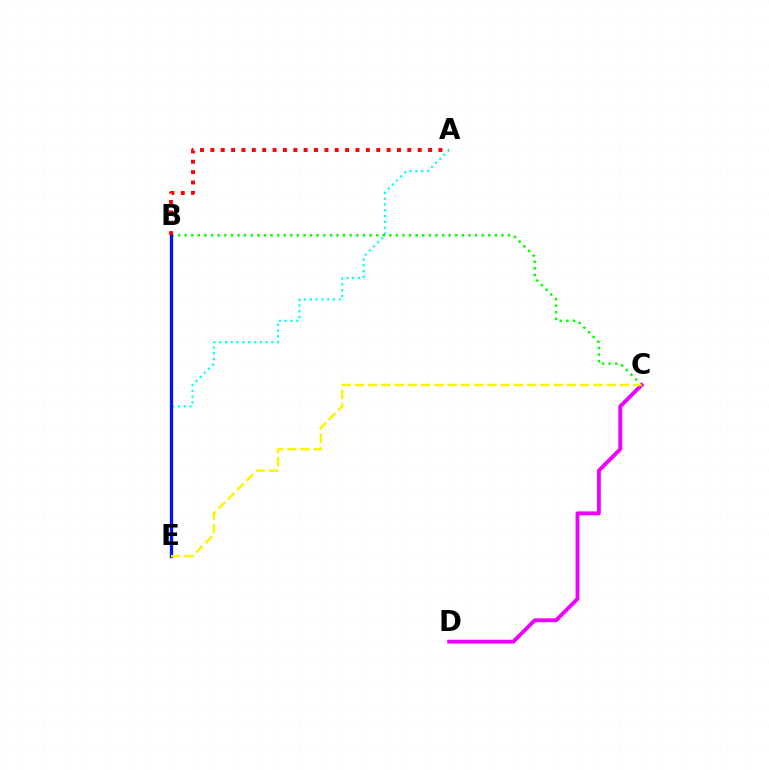{('A', 'E'): [{'color': '#00fff6', 'line_style': 'dotted', 'thickness': 1.58}], ('B', 'C'): [{'color': '#08ff00', 'line_style': 'dotted', 'thickness': 1.79}], ('C', 'D'): [{'color': '#ee00ff', 'line_style': 'solid', 'thickness': 2.79}], ('B', 'E'): [{'color': '#0010ff', 'line_style': 'solid', 'thickness': 2.35}], ('A', 'B'): [{'color': '#ff0000', 'line_style': 'dotted', 'thickness': 2.82}], ('C', 'E'): [{'color': '#fcf500', 'line_style': 'dashed', 'thickness': 1.8}]}